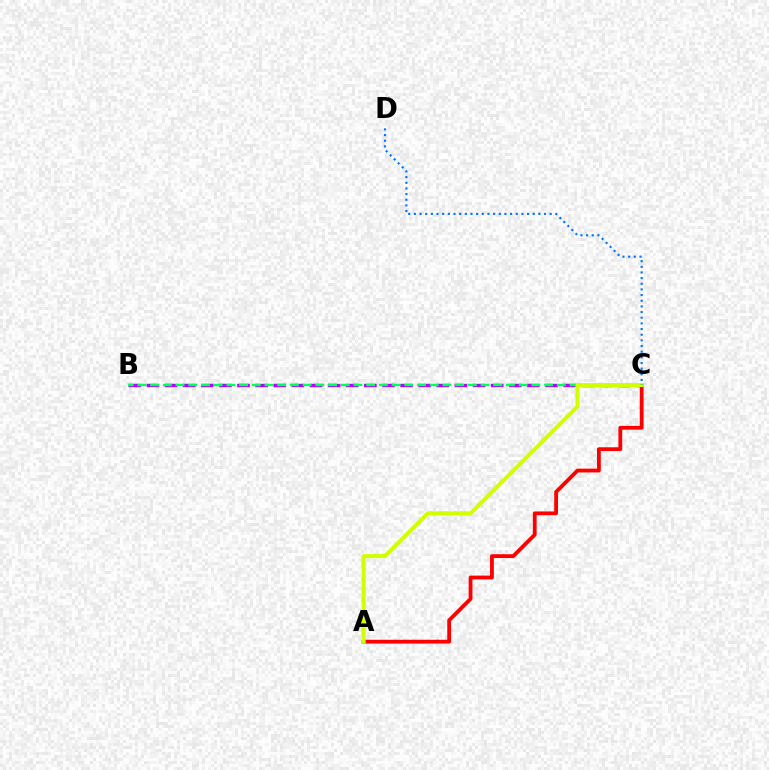{('B', 'C'): [{'color': '#b900ff', 'line_style': 'dashed', 'thickness': 2.46}, {'color': '#00ff5c', 'line_style': 'dashed', 'thickness': 1.73}], ('A', 'C'): [{'color': '#ff0000', 'line_style': 'solid', 'thickness': 2.74}, {'color': '#d1ff00', 'line_style': 'solid', 'thickness': 2.89}], ('C', 'D'): [{'color': '#0074ff', 'line_style': 'dotted', 'thickness': 1.54}]}